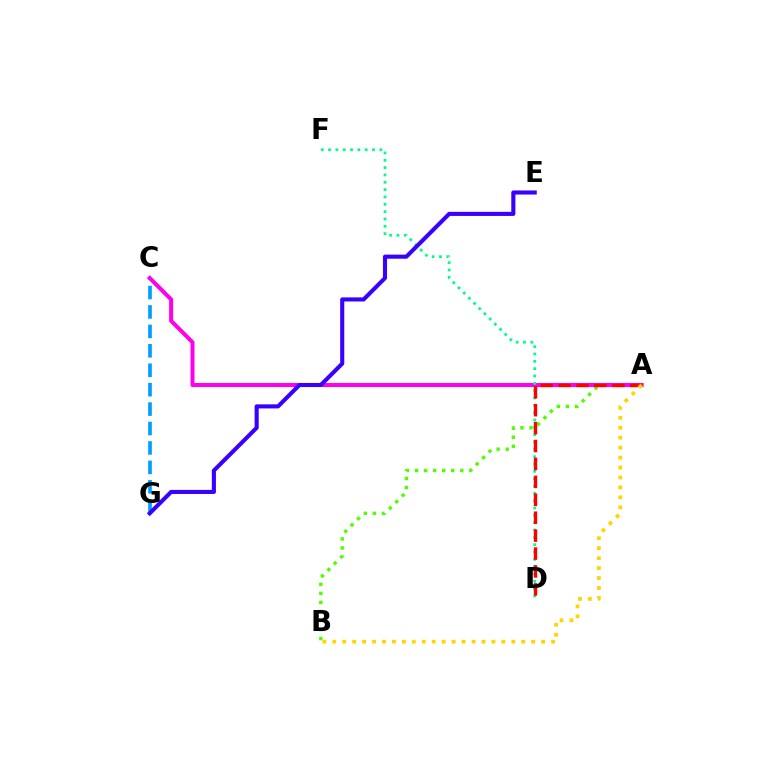{('C', 'G'): [{'color': '#009eff', 'line_style': 'dashed', 'thickness': 2.64}], ('A', 'B'): [{'color': '#4fff00', 'line_style': 'dotted', 'thickness': 2.46}, {'color': '#ffd500', 'line_style': 'dotted', 'thickness': 2.7}], ('A', 'C'): [{'color': '#ff00ed', 'line_style': 'solid', 'thickness': 2.88}], ('D', 'F'): [{'color': '#00ff86', 'line_style': 'dotted', 'thickness': 1.99}], ('A', 'D'): [{'color': '#ff0000', 'line_style': 'dashed', 'thickness': 2.43}], ('E', 'G'): [{'color': '#3700ff', 'line_style': 'solid', 'thickness': 2.94}]}